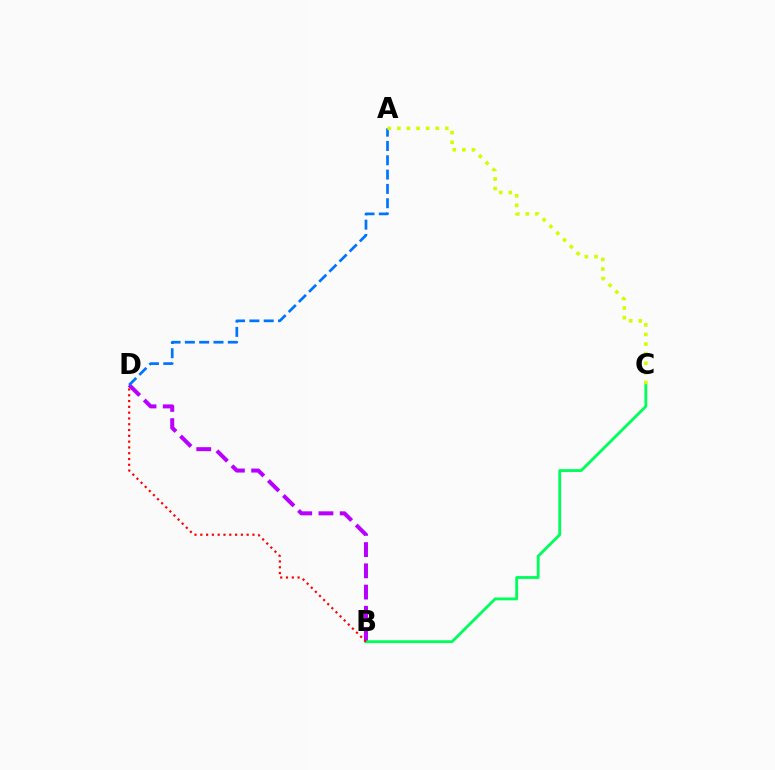{('B', 'D'): [{'color': '#b900ff', 'line_style': 'dashed', 'thickness': 2.89}, {'color': '#ff0000', 'line_style': 'dotted', 'thickness': 1.57}], ('B', 'C'): [{'color': '#00ff5c', 'line_style': 'solid', 'thickness': 2.05}], ('A', 'D'): [{'color': '#0074ff', 'line_style': 'dashed', 'thickness': 1.95}], ('A', 'C'): [{'color': '#d1ff00', 'line_style': 'dotted', 'thickness': 2.61}]}